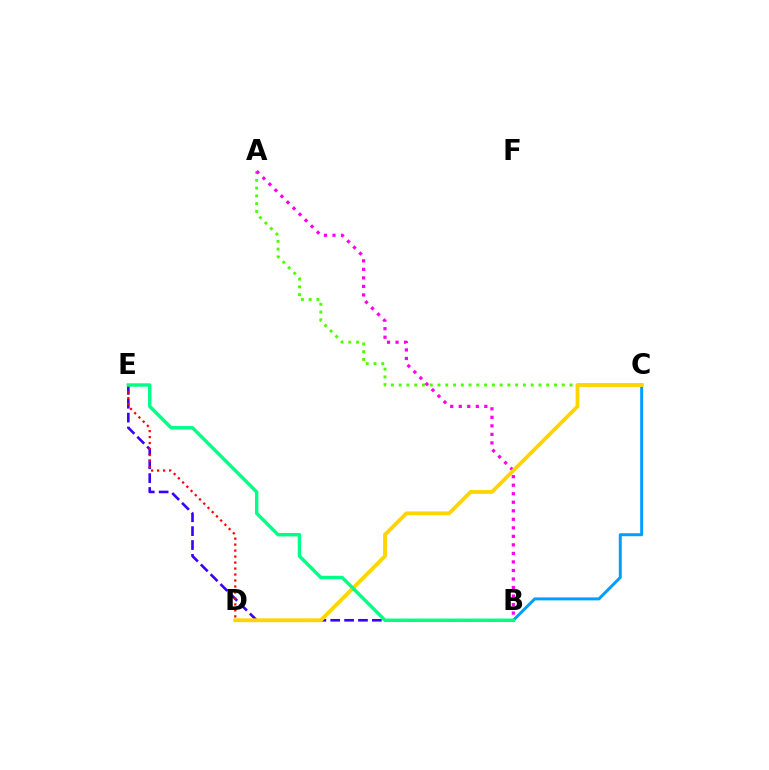{('A', 'C'): [{'color': '#4fff00', 'line_style': 'dotted', 'thickness': 2.11}], ('B', 'C'): [{'color': '#009eff', 'line_style': 'solid', 'thickness': 2.14}], ('B', 'E'): [{'color': '#3700ff', 'line_style': 'dashed', 'thickness': 1.89}, {'color': '#00ff86', 'line_style': 'solid', 'thickness': 2.46}], ('A', 'B'): [{'color': '#ff00ed', 'line_style': 'dotted', 'thickness': 2.32}], ('C', 'D'): [{'color': '#ffd500', 'line_style': 'solid', 'thickness': 2.75}], ('D', 'E'): [{'color': '#ff0000', 'line_style': 'dotted', 'thickness': 1.63}]}